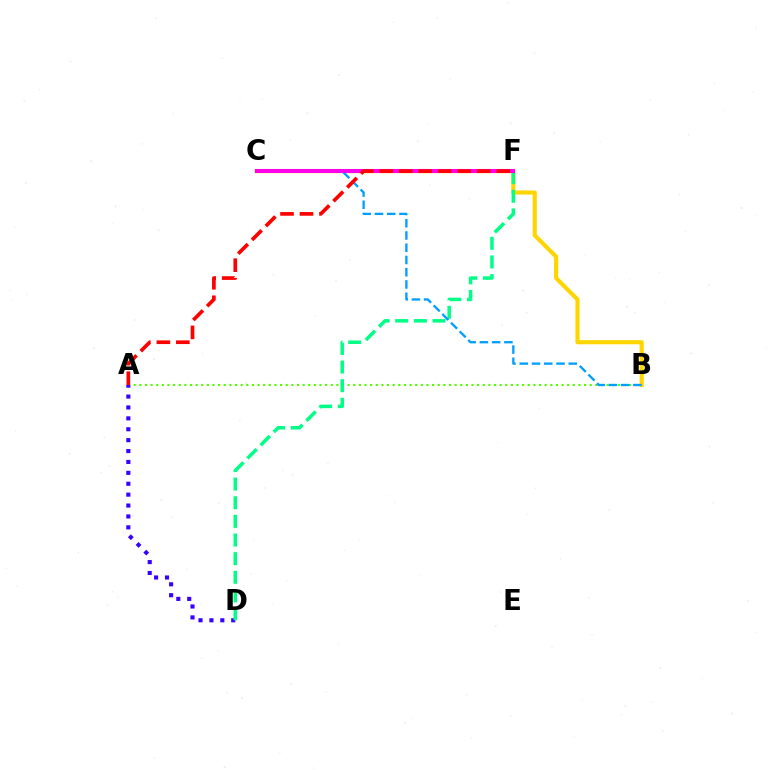{('A', 'B'): [{'color': '#4fff00', 'line_style': 'dotted', 'thickness': 1.53}], ('B', 'C'): [{'color': '#ffd500', 'line_style': 'solid', 'thickness': 2.98}, {'color': '#009eff', 'line_style': 'dashed', 'thickness': 1.66}], ('A', 'D'): [{'color': '#3700ff', 'line_style': 'dotted', 'thickness': 2.96}], ('D', 'F'): [{'color': '#00ff86', 'line_style': 'dashed', 'thickness': 2.53}], ('C', 'F'): [{'color': '#ff00ed', 'line_style': 'solid', 'thickness': 2.92}], ('A', 'F'): [{'color': '#ff0000', 'line_style': 'dashed', 'thickness': 2.65}]}